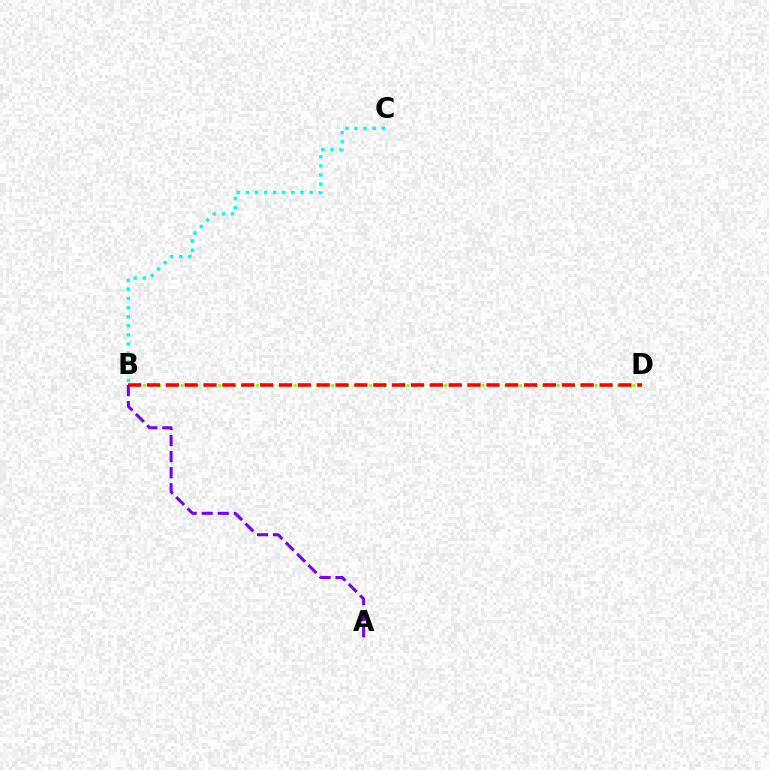{('B', 'D'): [{'color': '#84ff00', 'line_style': 'dotted', 'thickness': 2.04}, {'color': '#ff0000', 'line_style': 'dashed', 'thickness': 2.56}], ('B', 'C'): [{'color': '#00fff6', 'line_style': 'dotted', 'thickness': 2.47}], ('A', 'B'): [{'color': '#7200ff', 'line_style': 'dashed', 'thickness': 2.18}]}